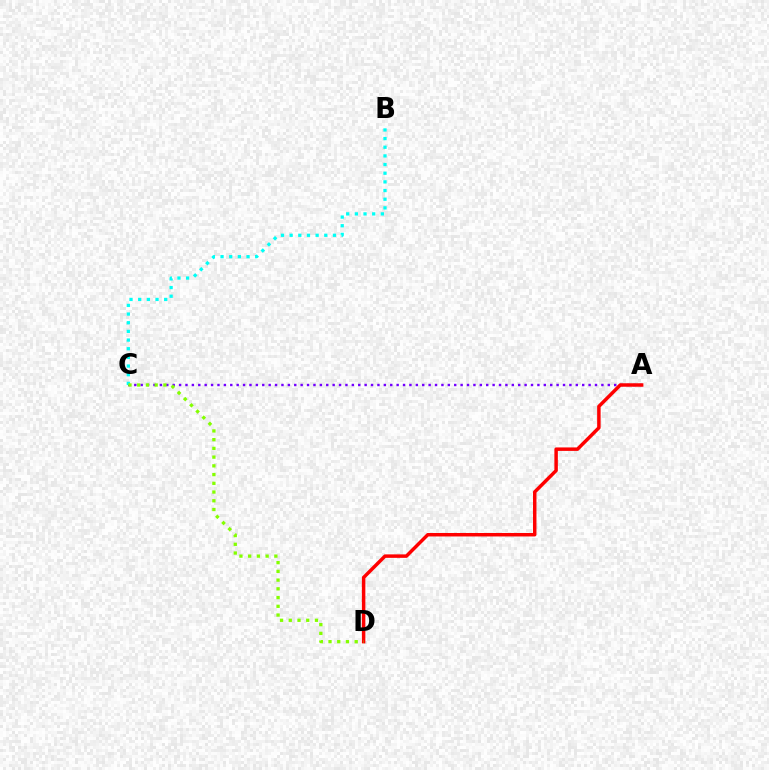{('A', 'C'): [{'color': '#7200ff', 'line_style': 'dotted', 'thickness': 1.74}], ('A', 'D'): [{'color': '#ff0000', 'line_style': 'solid', 'thickness': 2.5}], ('B', 'C'): [{'color': '#00fff6', 'line_style': 'dotted', 'thickness': 2.35}], ('C', 'D'): [{'color': '#84ff00', 'line_style': 'dotted', 'thickness': 2.37}]}